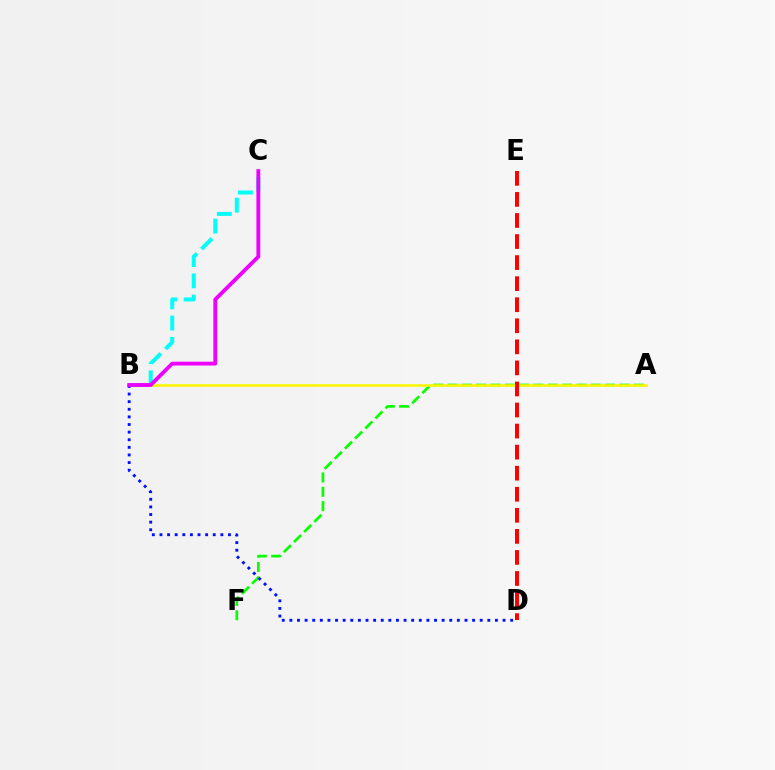{('A', 'F'): [{'color': '#08ff00', 'line_style': 'dashed', 'thickness': 1.95}], ('A', 'B'): [{'color': '#fcf500', 'line_style': 'solid', 'thickness': 1.82}], ('B', 'D'): [{'color': '#0010ff', 'line_style': 'dotted', 'thickness': 2.07}], ('D', 'E'): [{'color': '#ff0000', 'line_style': 'dashed', 'thickness': 2.86}], ('B', 'C'): [{'color': '#00fff6', 'line_style': 'dashed', 'thickness': 2.89}, {'color': '#ee00ff', 'line_style': 'solid', 'thickness': 2.76}]}